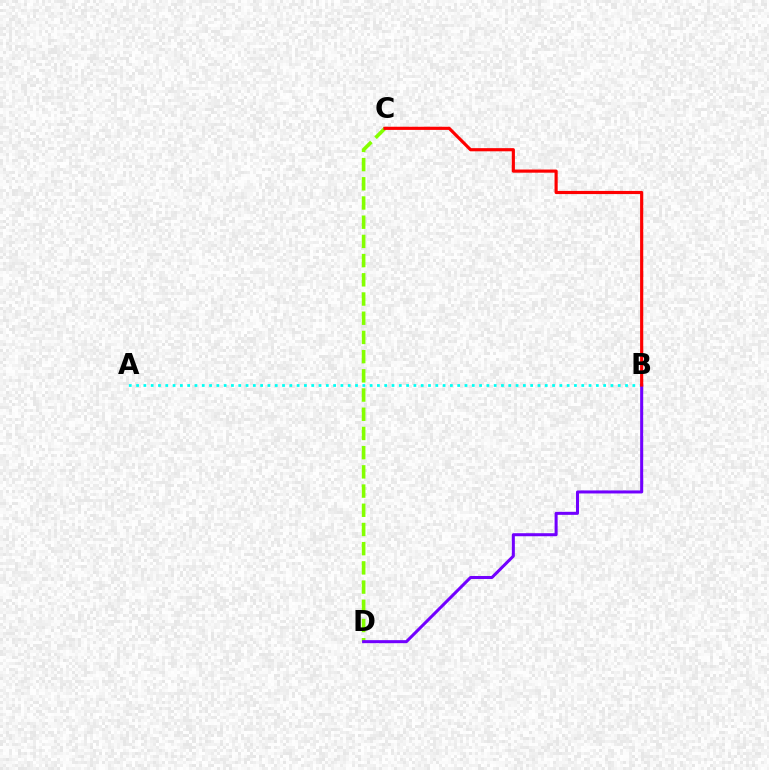{('A', 'B'): [{'color': '#00fff6', 'line_style': 'dotted', 'thickness': 1.98}], ('C', 'D'): [{'color': '#84ff00', 'line_style': 'dashed', 'thickness': 2.61}], ('B', 'D'): [{'color': '#7200ff', 'line_style': 'solid', 'thickness': 2.18}], ('B', 'C'): [{'color': '#ff0000', 'line_style': 'solid', 'thickness': 2.27}]}